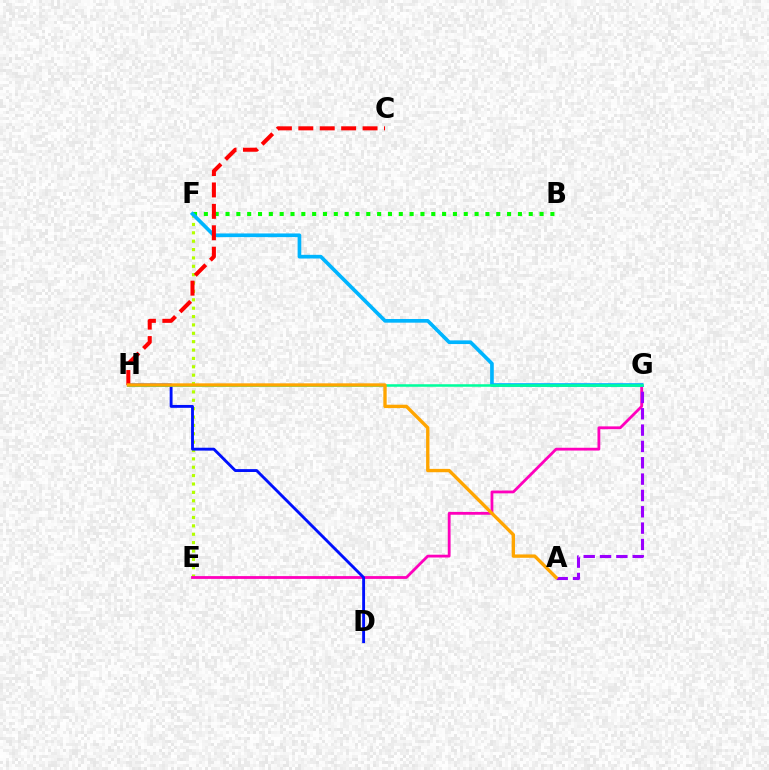{('E', 'F'): [{'color': '#b3ff00', 'line_style': 'dotted', 'thickness': 2.27}], ('E', 'G'): [{'color': '#ff00bd', 'line_style': 'solid', 'thickness': 2.01}], ('B', 'F'): [{'color': '#08ff00', 'line_style': 'dotted', 'thickness': 2.94}], ('A', 'G'): [{'color': '#9b00ff', 'line_style': 'dashed', 'thickness': 2.22}], ('D', 'H'): [{'color': '#0010ff', 'line_style': 'solid', 'thickness': 2.07}], ('F', 'G'): [{'color': '#00b5ff', 'line_style': 'solid', 'thickness': 2.64}], ('C', 'H'): [{'color': '#ff0000', 'line_style': 'dashed', 'thickness': 2.91}], ('G', 'H'): [{'color': '#00ff9d', 'line_style': 'solid', 'thickness': 1.83}], ('A', 'H'): [{'color': '#ffa500', 'line_style': 'solid', 'thickness': 2.41}]}